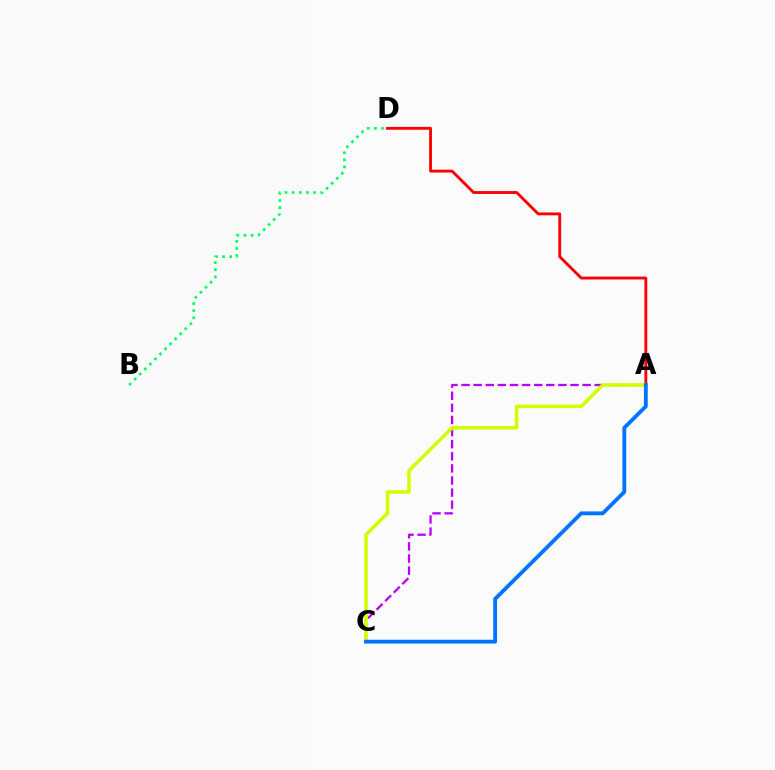{('A', 'C'): [{'color': '#b900ff', 'line_style': 'dashed', 'thickness': 1.64}, {'color': '#d1ff00', 'line_style': 'solid', 'thickness': 2.55}, {'color': '#0074ff', 'line_style': 'solid', 'thickness': 2.75}], ('A', 'D'): [{'color': '#ff0000', 'line_style': 'solid', 'thickness': 2.06}], ('B', 'D'): [{'color': '#00ff5c', 'line_style': 'dotted', 'thickness': 1.94}]}